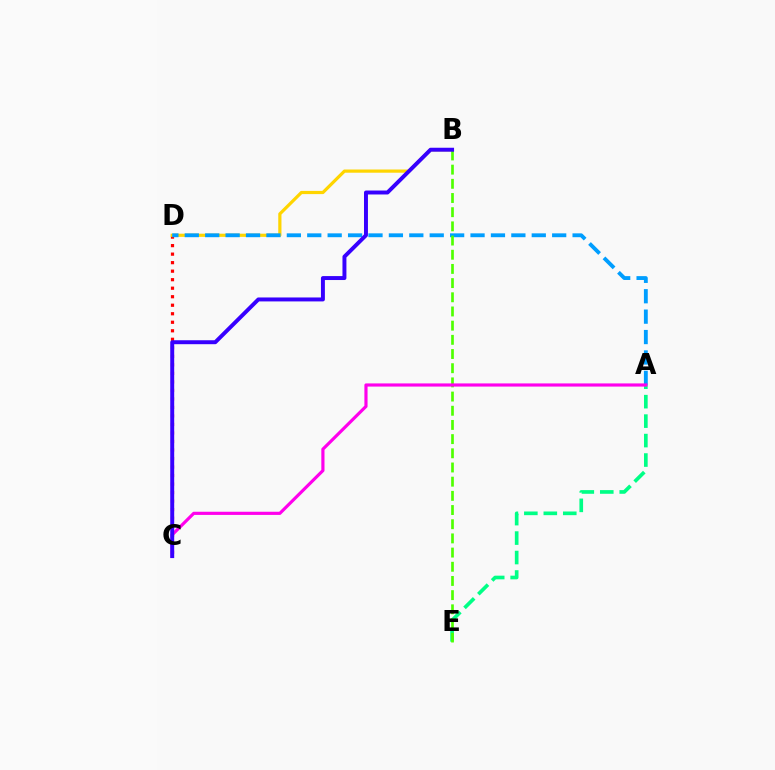{('A', 'E'): [{'color': '#00ff86', 'line_style': 'dashed', 'thickness': 2.64}], ('C', 'D'): [{'color': '#ff0000', 'line_style': 'dotted', 'thickness': 2.31}], ('B', 'D'): [{'color': '#ffd500', 'line_style': 'solid', 'thickness': 2.3}], ('A', 'D'): [{'color': '#009eff', 'line_style': 'dashed', 'thickness': 2.77}], ('B', 'E'): [{'color': '#4fff00', 'line_style': 'dashed', 'thickness': 1.93}], ('A', 'C'): [{'color': '#ff00ed', 'line_style': 'solid', 'thickness': 2.28}], ('B', 'C'): [{'color': '#3700ff', 'line_style': 'solid', 'thickness': 2.84}]}